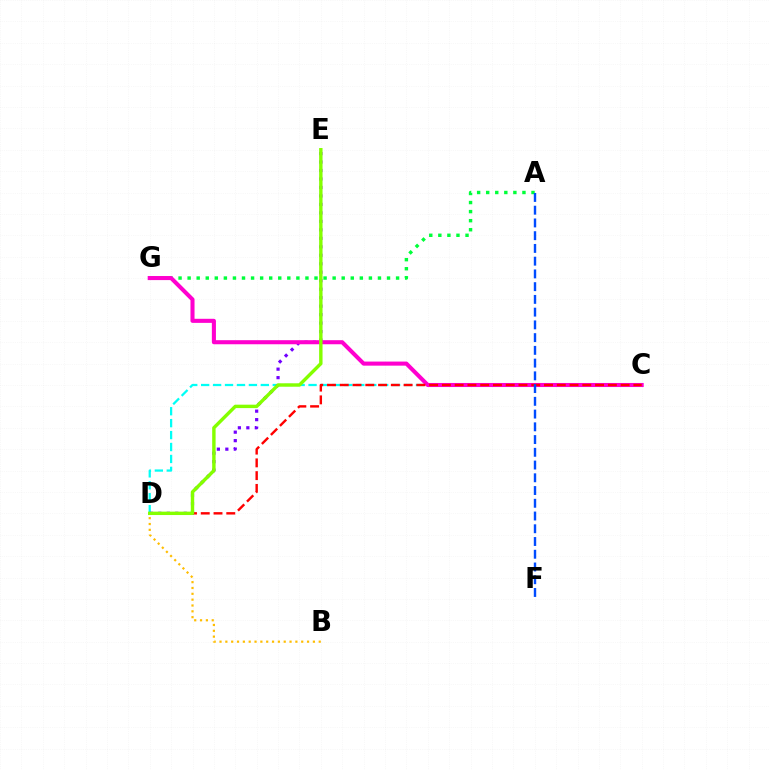{('C', 'D'): [{'color': '#00fff6', 'line_style': 'dashed', 'thickness': 1.62}, {'color': '#ff0000', 'line_style': 'dashed', 'thickness': 1.73}], ('A', 'G'): [{'color': '#00ff39', 'line_style': 'dotted', 'thickness': 2.46}], ('D', 'E'): [{'color': '#7200ff', 'line_style': 'dotted', 'thickness': 2.3}, {'color': '#84ff00', 'line_style': 'solid', 'thickness': 2.46}], ('B', 'D'): [{'color': '#ffbd00', 'line_style': 'dotted', 'thickness': 1.59}], ('C', 'G'): [{'color': '#ff00cf', 'line_style': 'solid', 'thickness': 2.93}], ('A', 'F'): [{'color': '#004bff', 'line_style': 'dashed', 'thickness': 1.73}]}